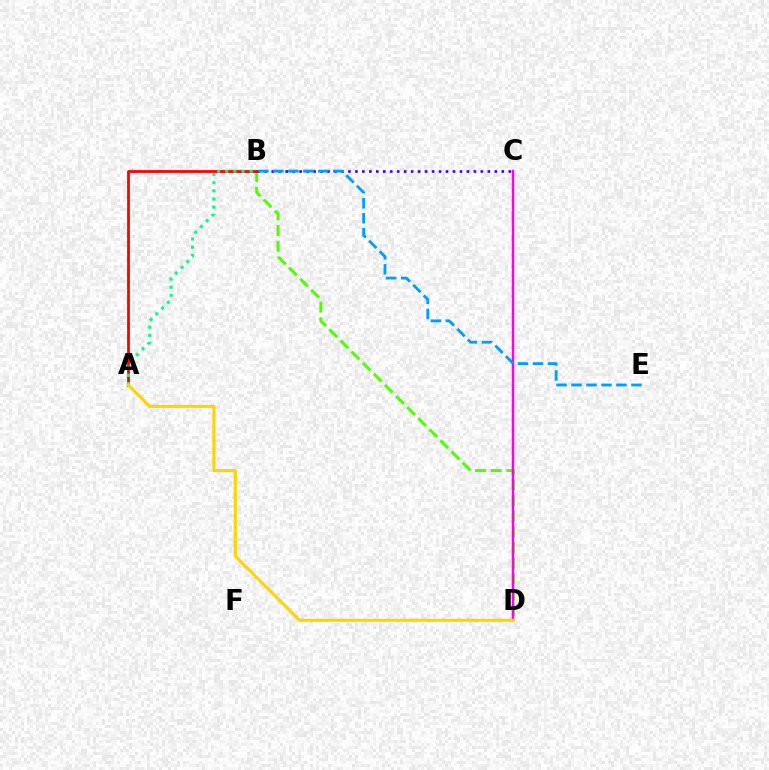{('B', 'D'): [{'color': '#4fff00', 'line_style': 'dashed', 'thickness': 2.13}], ('C', 'D'): [{'color': '#ff00ed', 'line_style': 'solid', 'thickness': 1.78}], ('A', 'B'): [{'color': '#ff0000', 'line_style': 'solid', 'thickness': 2.0}, {'color': '#00ff86', 'line_style': 'dotted', 'thickness': 2.21}], ('B', 'C'): [{'color': '#3700ff', 'line_style': 'dotted', 'thickness': 1.89}], ('B', 'E'): [{'color': '#009eff', 'line_style': 'dashed', 'thickness': 2.04}], ('A', 'D'): [{'color': '#ffd500', 'line_style': 'solid', 'thickness': 2.21}]}